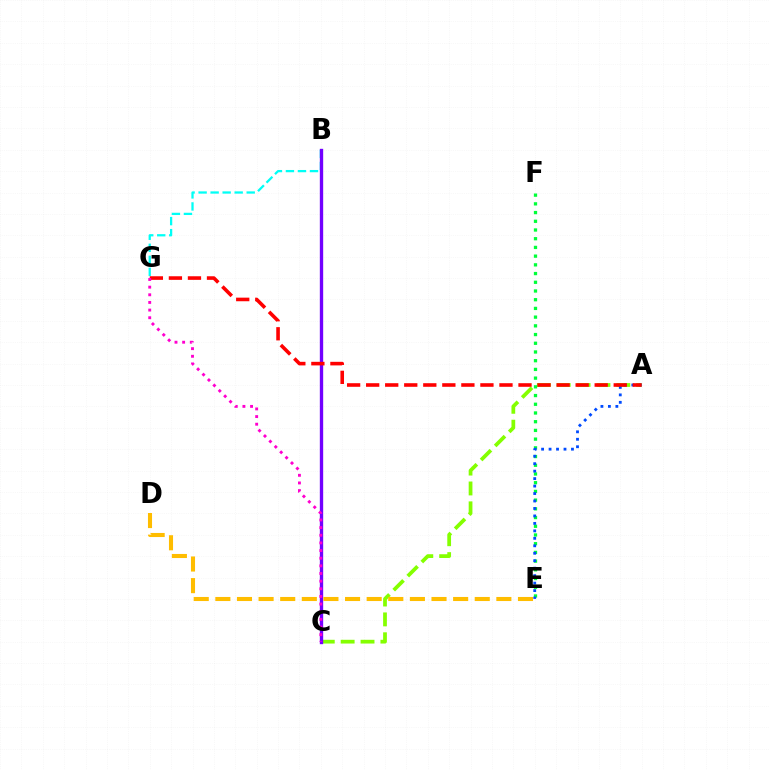{('A', 'C'): [{'color': '#84ff00', 'line_style': 'dashed', 'thickness': 2.7}], ('E', 'F'): [{'color': '#00ff39', 'line_style': 'dotted', 'thickness': 2.37}], ('B', 'G'): [{'color': '#00fff6', 'line_style': 'dashed', 'thickness': 1.63}], ('B', 'C'): [{'color': '#7200ff', 'line_style': 'solid', 'thickness': 2.41}], ('A', 'E'): [{'color': '#004bff', 'line_style': 'dotted', 'thickness': 2.03}], ('A', 'G'): [{'color': '#ff0000', 'line_style': 'dashed', 'thickness': 2.59}], ('D', 'E'): [{'color': '#ffbd00', 'line_style': 'dashed', 'thickness': 2.94}], ('C', 'G'): [{'color': '#ff00cf', 'line_style': 'dotted', 'thickness': 2.08}]}